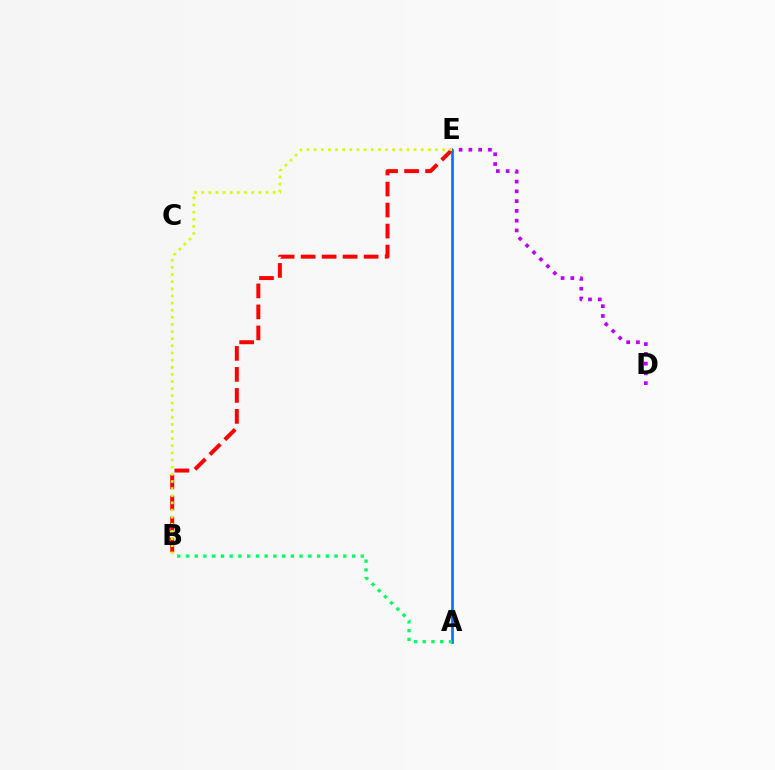{('B', 'E'): [{'color': '#ff0000', 'line_style': 'dashed', 'thickness': 2.85}, {'color': '#d1ff00', 'line_style': 'dotted', 'thickness': 1.94}], ('D', 'E'): [{'color': '#b900ff', 'line_style': 'dotted', 'thickness': 2.65}], ('A', 'E'): [{'color': '#0074ff', 'line_style': 'solid', 'thickness': 1.92}], ('A', 'B'): [{'color': '#00ff5c', 'line_style': 'dotted', 'thickness': 2.37}]}